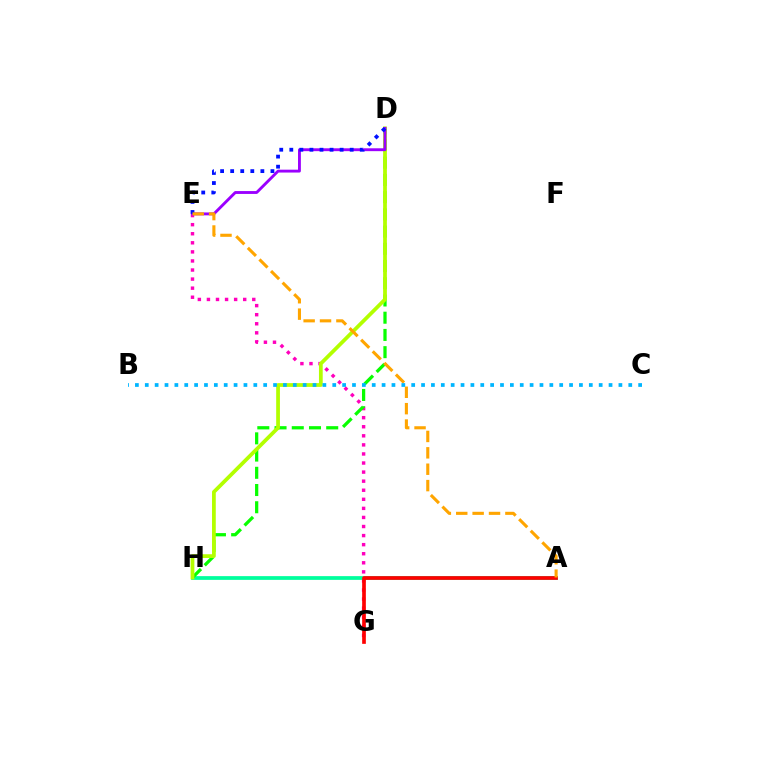{('E', 'G'): [{'color': '#ff00bd', 'line_style': 'dotted', 'thickness': 2.46}], ('A', 'H'): [{'color': '#00ff9d', 'line_style': 'solid', 'thickness': 2.69}], ('A', 'G'): [{'color': '#ff0000', 'line_style': 'solid', 'thickness': 2.65}], ('D', 'H'): [{'color': '#08ff00', 'line_style': 'dashed', 'thickness': 2.34}, {'color': '#b3ff00', 'line_style': 'solid', 'thickness': 2.7}], ('D', 'E'): [{'color': '#9b00ff', 'line_style': 'solid', 'thickness': 2.06}, {'color': '#0010ff', 'line_style': 'dotted', 'thickness': 2.73}], ('A', 'E'): [{'color': '#ffa500', 'line_style': 'dashed', 'thickness': 2.23}], ('B', 'C'): [{'color': '#00b5ff', 'line_style': 'dotted', 'thickness': 2.68}]}